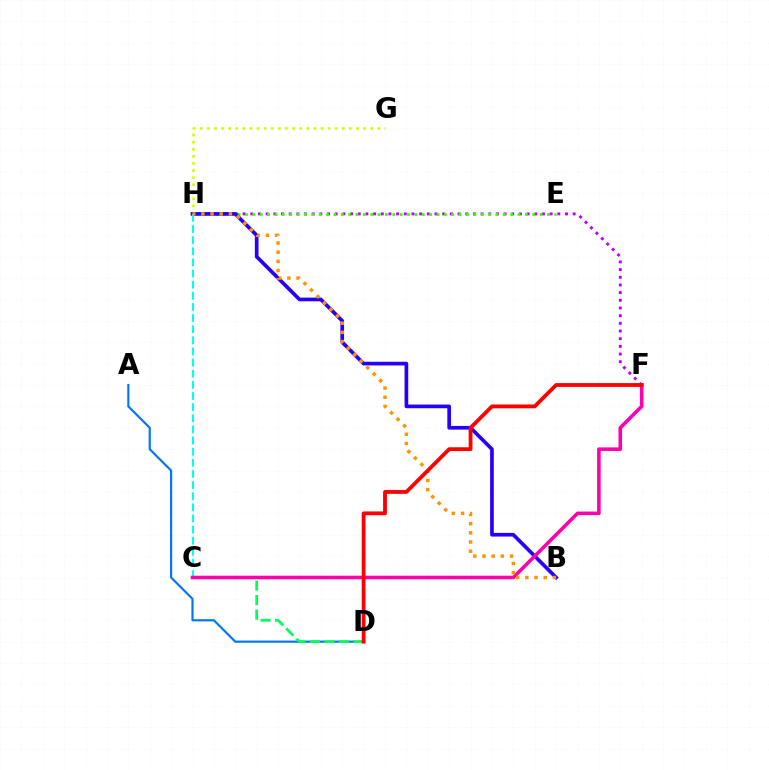{('A', 'D'): [{'color': '#0074ff', 'line_style': 'solid', 'thickness': 1.56}], ('F', 'H'): [{'color': '#b900ff', 'line_style': 'dotted', 'thickness': 2.09}], ('E', 'H'): [{'color': '#3dff00', 'line_style': 'dotted', 'thickness': 2.0}], ('G', 'H'): [{'color': '#d1ff00', 'line_style': 'dotted', 'thickness': 1.93}], ('B', 'H'): [{'color': '#2500ff', 'line_style': 'solid', 'thickness': 2.65}, {'color': '#ff9400', 'line_style': 'dotted', 'thickness': 2.49}], ('C', 'D'): [{'color': '#00ff5c', 'line_style': 'dashed', 'thickness': 1.98}], ('C', 'H'): [{'color': '#00fff6', 'line_style': 'dashed', 'thickness': 1.51}], ('C', 'F'): [{'color': '#ff00ac', 'line_style': 'solid', 'thickness': 2.58}], ('D', 'F'): [{'color': '#ff0000', 'line_style': 'solid', 'thickness': 2.74}]}